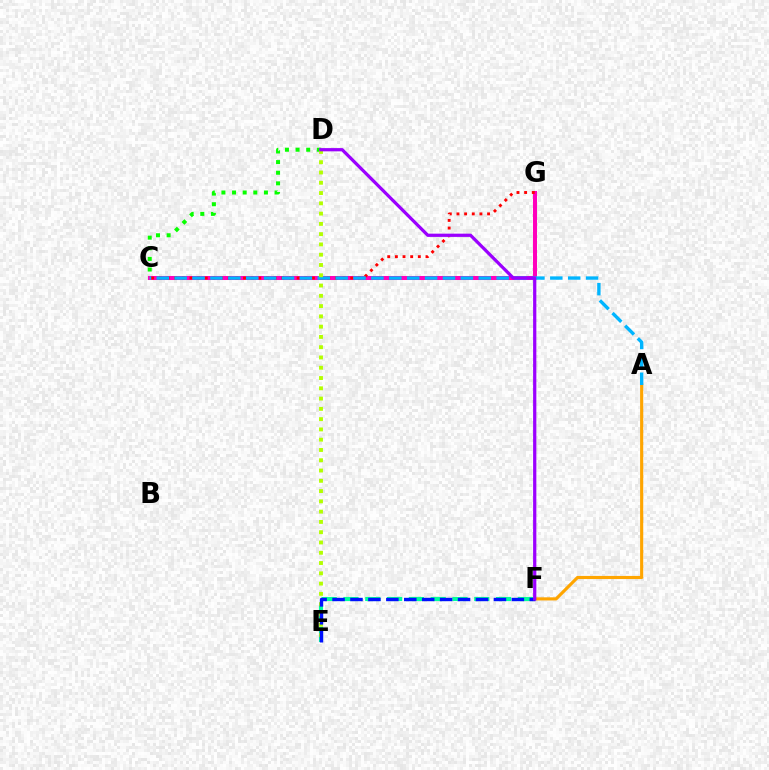{('C', 'G'): [{'color': '#ff00bd', 'line_style': 'solid', 'thickness': 2.9}, {'color': '#ff0000', 'line_style': 'dotted', 'thickness': 2.08}], ('C', 'D'): [{'color': '#08ff00', 'line_style': 'dotted', 'thickness': 2.89}], ('E', 'F'): [{'color': '#00ff9d', 'line_style': 'dashed', 'thickness': 2.96}, {'color': '#0010ff', 'line_style': 'dashed', 'thickness': 2.44}], ('A', 'F'): [{'color': '#ffa500', 'line_style': 'solid', 'thickness': 2.25}], ('A', 'C'): [{'color': '#00b5ff', 'line_style': 'dashed', 'thickness': 2.43}], ('D', 'E'): [{'color': '#b3ff00', 'line_style': 'dotted', 'thickness': 2.79}], ('D', 'F'): [{'color': '#9b00ff', 'line_style': 'solid', 'thickness': 2.33}]}